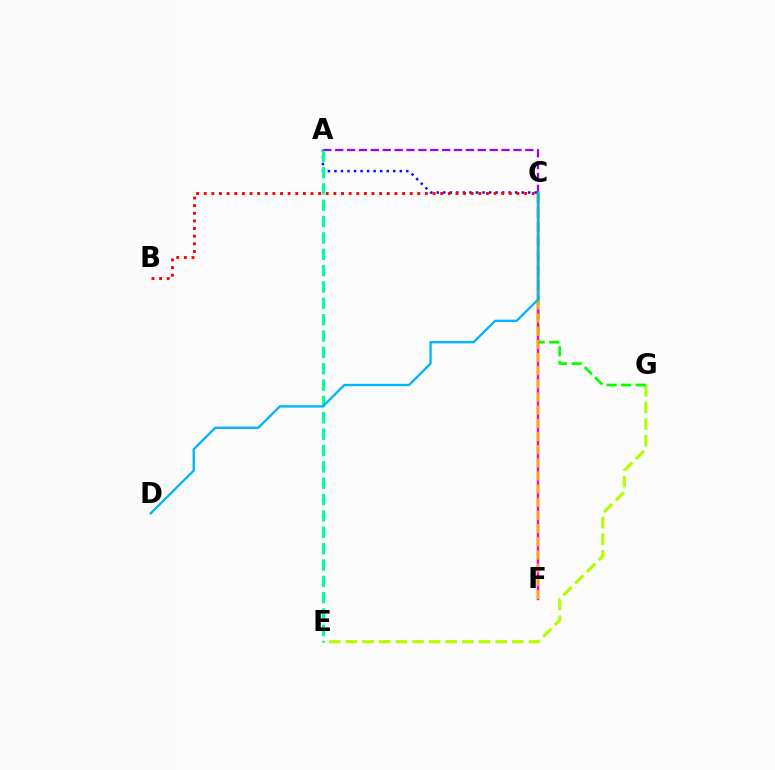{('A', 'C'): [{'color': '#0010ff', 'line_style': 'dotted', 'thickness': 1.78}, {'color': '#9b00ff', 'line_style': 'dashed', 'thickness': 1.61}], ('E', 'G'): [{'color': '#b3ff00', 'line_style': 'dashed', 'thickness': 2.26}], ('A', 'E'): [{'color': '#00ff9d', 'line_style': 'dashed', 'thickness': 2.22}], ('C', 'G'): [{'color': '#08ff00', 'line_style': 'dashed', 'thickness': 1.98}], ('C', 'F'): [{'color': '#ff00bd', 'line_style': 'solid', 'thickness': 1.73}, {'color': '#ffa500', 'line_style': 'dashed', 'thickness': 1.79}], ('B', 'C'): [{'color': '#ff0000', 'line_style': 'dotted', 'thickness': 2.07}], ('C', 'D'): [{'color': '#00b5ff', 'line_style': 'solid', 'thickness': 1.68}]}